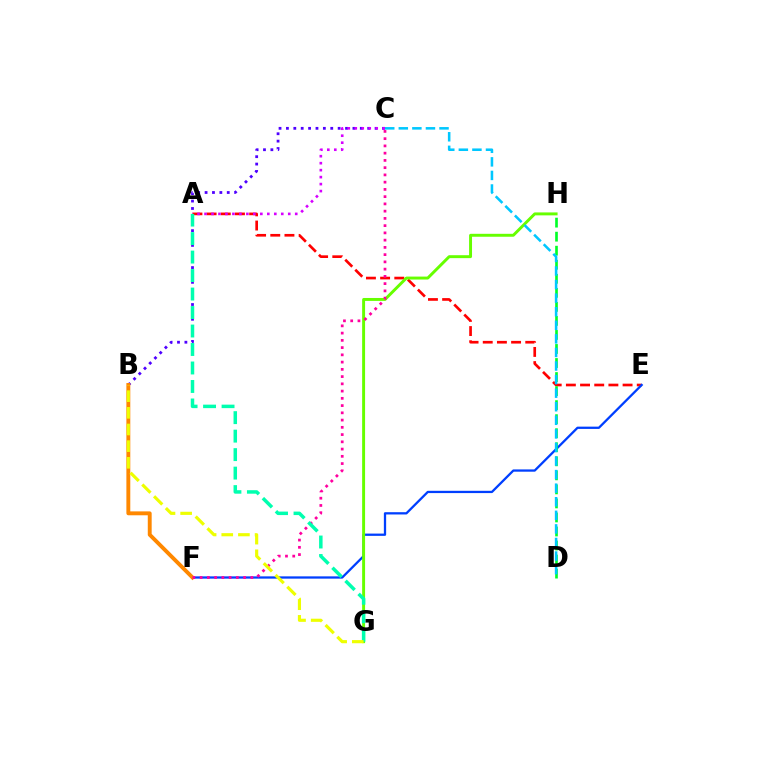{('A', 'E'): [{'color': '#ff0000', 'line_style': 'dashed', 'thickness': 1.93}], ('B', 'C'): [{'color': '#4f00ff', 'line_style': 'dotted', 'thickness': 2.01}], ('A', 'C'): [{'color': '#d600ff', 'line_style': 'dotted', 'thickness': 1.9}], ('E', 'F'): [{'color': '#003fff', 'line_style': 'solid', 'thickness': 1.64}], ('B', 'F'): [{'color': '#ff8800', 'line_style': 'solid', 'thickness': 2.8}], ('G', 'H'): [{'color': '#66ff00', 'line_style': 'solid', 'thickness': 2.12}], ('D', 'H'): [{'color': '#00ff27', 'line_style': 'dashed', 'thickness': 1.91}], ('C', 'F'): [{'color': '#ff00a0', 'line_style': 'dotted', 'thickness': 1.97}], ('C', 'D'): [{'color': '#00c7ff', 'line_style': 'dashed', 'thickness': 1.84}], ('A', 'G'): [{'color': '#00ffaf', 'line_style': 'dashed', 'thickness': 2.51}], ('B', 'G'): [{'color': '#eeff00', 'line_style': 'dashed', 'thickness': 2.26}]}